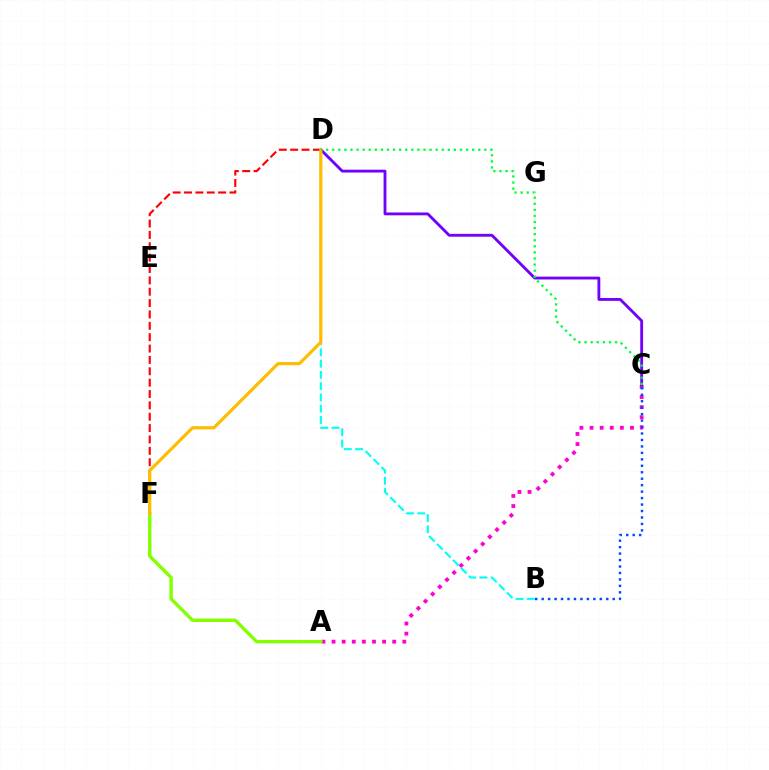{('A', 'C'): [{'color': '#ff00cf', 'line_style': 'dotted', 'thickness': 2.75}], ('B', 'D'): [{'color': '#00fff6', 'line_style': 'dashed', 'thickness': 1.53}], ('A', 'F'): [{'color': '#84ff00', 'line_style': 'solid', 'thickness': 2.44}], ('D', 'F'): [{'color': '#ff0000', 'line_style': 'dashed', 'thickness': 1.54}, {'color': '#ffbd00', 'line_style': 'solid', 'thickness': 2.3}], ('C', 'D'): [{'color': '#7200ff', 'line_style': 'solid', 'thickness': 2.05}, {'color': '#00ff39', 'line_style': 'dotted', 'thickness': 1.65}], ('B', 'C'): [{'color': '#004bff', 'line_style': 'dotted', 'thickness': 1.75}]}